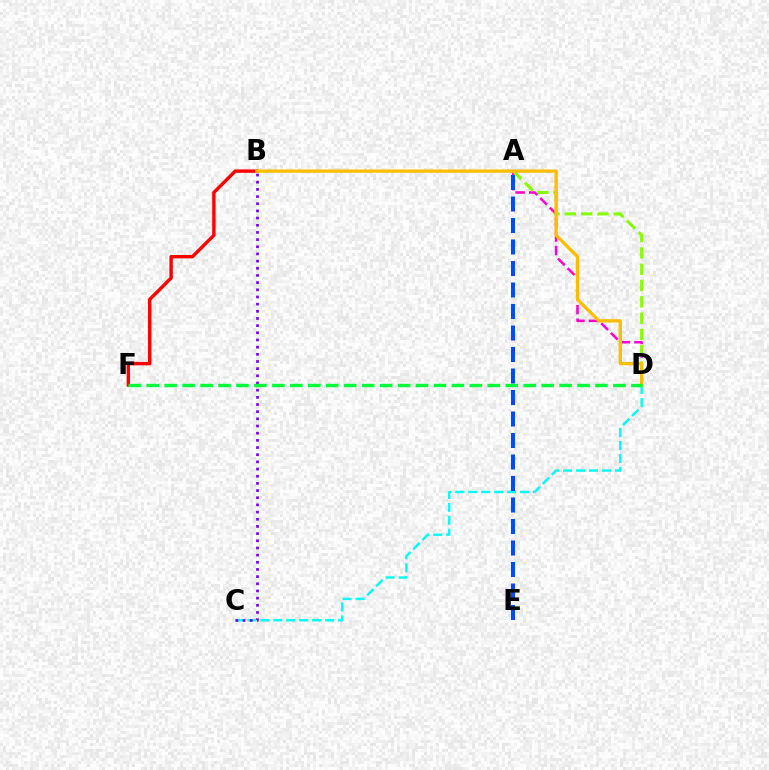{('A', 'D'): [{'color': '#ff00cf', 'line_style': 'dashed', 'thickness': 1.85}, {'color': '#84ff00', 'line_style': 'dashed', 'thickness': 2.22}], ('C', 'D'): [{'color': '#00fff6', 'line_style': 'dashed', 'thickness': 1.76}], ('B', 'F'): [{'color': '#ff0000', 'line_style': 'solid', 'thickness': 2.45}], ('B', 'D'): [{'color': '#ffbd00', 'line_style': 'solid', 'thickness': 2.38}], ('B', 'C'): [{'color': '#7200ff', 'line_style': 'dotted', 'thickness': 1.95}], ('D', 'F'): [{'color': '#00ff39', 'line_style': 'dashed', 'thickness': 2.44}], ('A', 'E'): [{'color': '#004bff', 'line_style': 'dashed', 'thickness': 2.92}]}